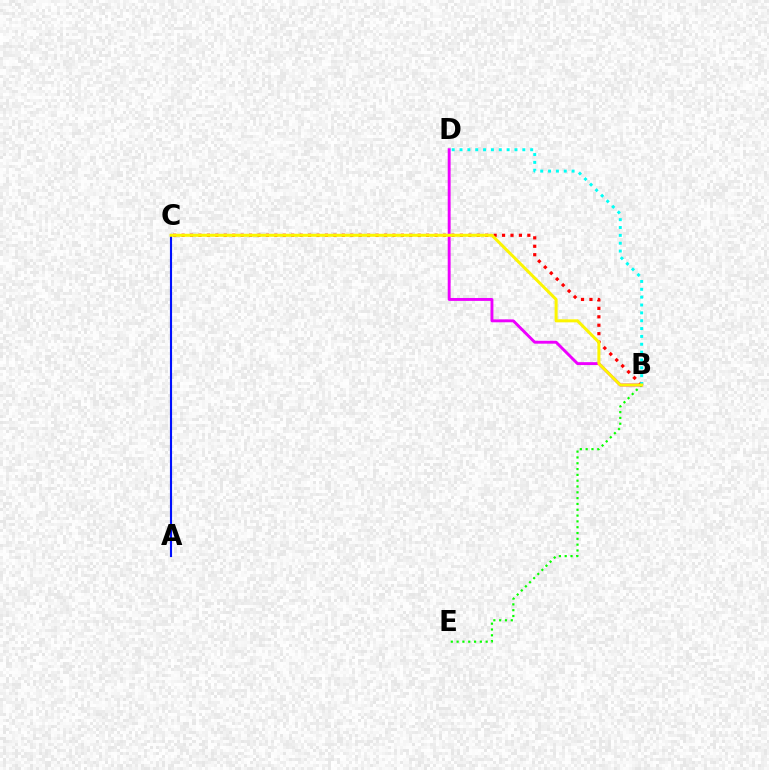{('A', 'C'): [{'color': '#0010ff', 'line_style': 'solid', 'thickness': 1.53}], ('B', 'D'): [{'color': '#ee00ff', 'line_style': 'solid', 'thickness': 2.09}, {'color': '#00fff6', 'line_style': 'dotted', 'thickness': 2.13}], ('B', 'C'): [{'color': '#ff0000', 'line_style': 'dotted', 'thickness': 2.29}, {'color': '#fcf500', 'line_style': 'solid', 'thickness': 2.17}], ('B', 'E'): [{'color': '#08ff00', 'line_style': 'dotted', 'thickness': 1.58}]}